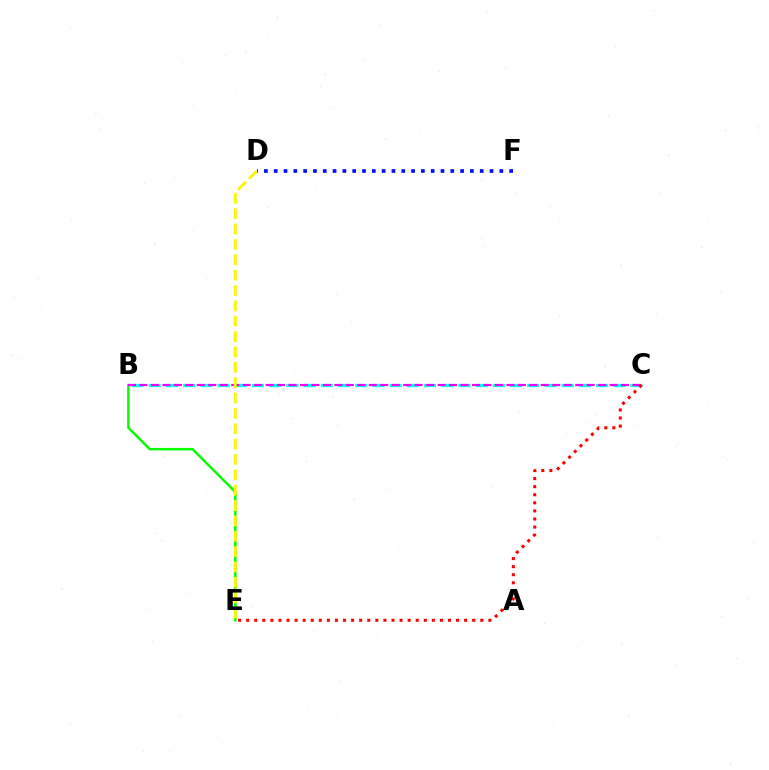{('B', 'E'): [{'color': '#08ff00', 'line_style': 'solid', 'thickness': 1.8}], ('D', 'F'): [{'color': '#0010ff', 'line_style': 'dotted', 'thickness': 2.67}], ('B', 'C'): [{'color': '#00fff6', 'line_style': 'dashed', 'thickness': 2.34}, {'color': '#ee00ff', 'line_style': 'dashed', 'thickness': 1.56}], ('C', 'E'): [{'color': '#ff0000', 'line_style': 'dotted', 'thickness': 2.19}], ('D', 'E'): [{'color': '#fcf500', 'line_style': 'dashed', 'thickness': 2.09}]}